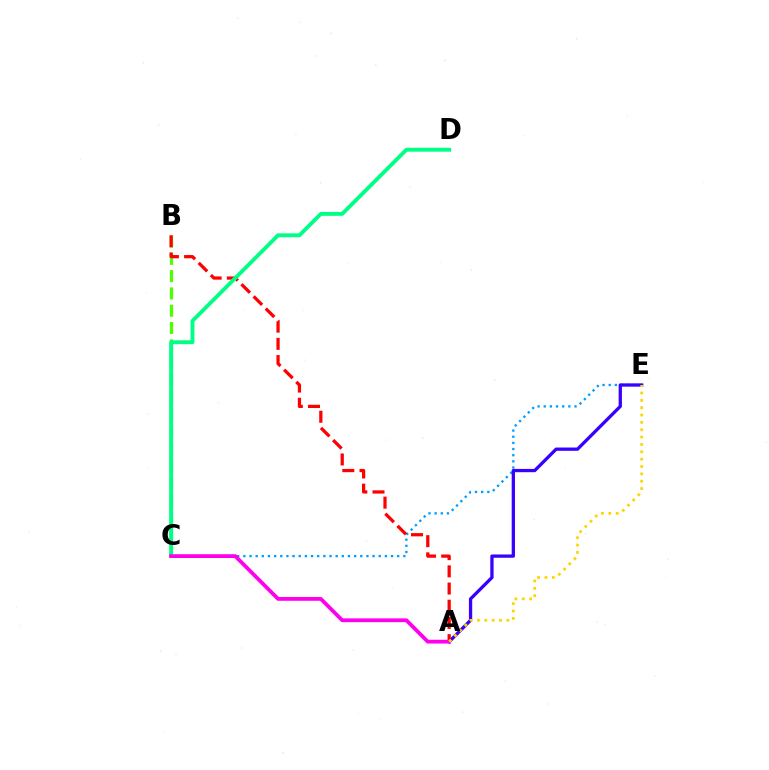{('C', 'E'): [{'color': '#009eff', 'line_style': 'dotted', 'thickness': 1.67}], ('B', 'C'): [{'color': '#4fff00', 'line_style': 'dashed', 'thickness': 2.35}], ('A', 'E'): [{'color': '#3700ff', 'line_style': 'solid', 'thickness': 2.36}, {'color': '#ffd500', 'line_style': 'dotted', 'thickness': 2.0}], ('A', 'B'): [{'color': '#ff0000', 'line_style': 'dashed', 'thickness': 2.34}], ('C', 'D'): [{'color': '#00ff86', 'line_style': 'solid', 'thickness': 2.79}], ('A', 'C'): [{'color': '#ff00ed', 'line_style': 'solid', 'thickness': 2.73}]}